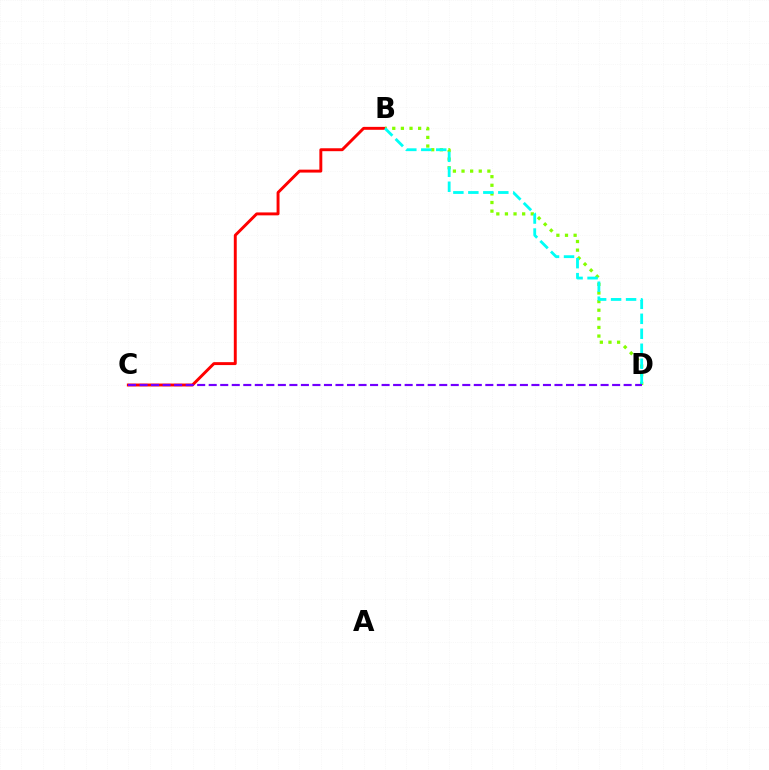{('B', 'C'): [{'color': '#ff0000', 'line_style': 'solid', 'thickness': 2.11}], ('B', 'D'): [{'color': '#84ff00', 'line_style': 'dotted', 'thickness': 2.34}, {'color': '#00fff6', 'line_style': 'dashed', 'thickness': 2.03}], ('C', 'D'): [{'color': '#7200ff', 'line_style': 'dashed', 'thickness': 1.57}]}